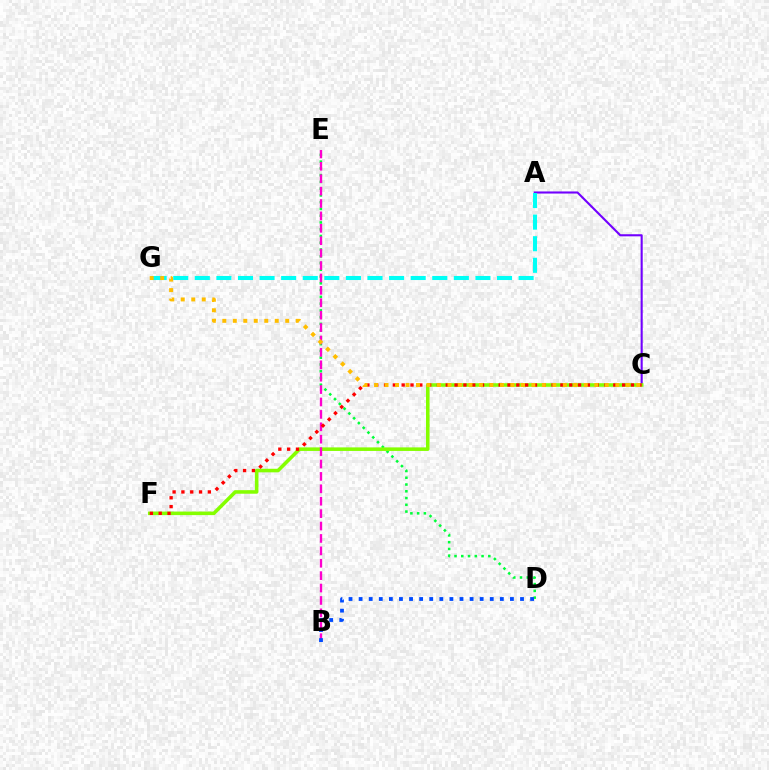{('D', 'E'): [{'color': '#00ff39', 'line_style': 'dotted', 'thickness': 1.84}], ('A', 'C'): [{'color': '#7200ff', 'line_style': 'solid', 'thickness': 1.51}], ('A', 'G'): [{'color': '#00fff6', 'line_style': 'dashed', 'thickness': 2.93}], ('C', 'F'): [{'color': '#84ff00', 'line_style': 'solid', 'thickness': 2.56}, {'color': '#ff0000', 'line_style': 'dotted', 'thickness': 2.4}], ('B', 'E'): [{'color': '#ff00cf', 'line_style': 'dashed', 'thickness': 1.69}], ('B', 'D'): [{'color': '#004bff', 'line_style': 'dotted', 'thickness': 2.74}], ('C', 'G'): [{'color': '#ffbd00', 'line_style': 'dotted', 'thickness': 2.85}]}